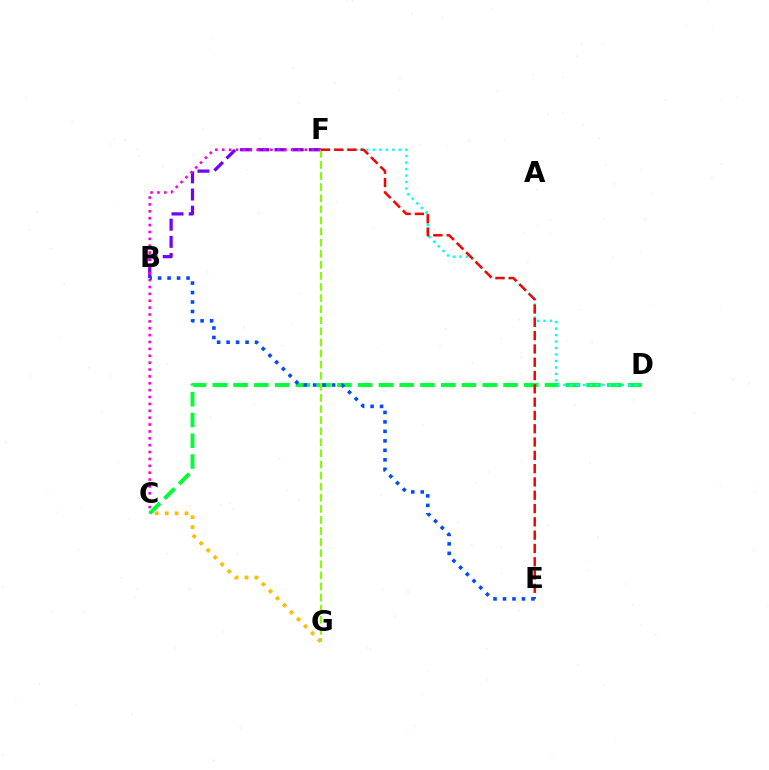{('B', 'F'): [{'color': '#7200ff', 'line_style': 'dashed', 'thickness': 2.33}], ('C', 'F'): [{'color': '#ff00cf', 'line_style': 'dotted', 'thickness': 1.87}], ('C', 'D'): [{'color': '#00ff39', 'line_style': 'dashed', 'thickness': 2.82}], ('D', 'F'): [{'color': '#00fff6', 'line_style': 'dotted', 'thickness': 1.76}], ('F', 'G'): [{'color': '#84ff00', 'line_style': 'dashed', 'thickness': 1.51}], ('E', 'F'): [{'color': '#ff0000', 'line_style': 'dashed', 'thickness': 1.81}], ('B', 'E'): [{'color': '#004bff', 'line_style': 'dotted', 'thickness': 2.57}], ('C', 'G'): [{'color': '#ffbd00', 'line_style': 'dotted', 'thickness': 2.69}]}